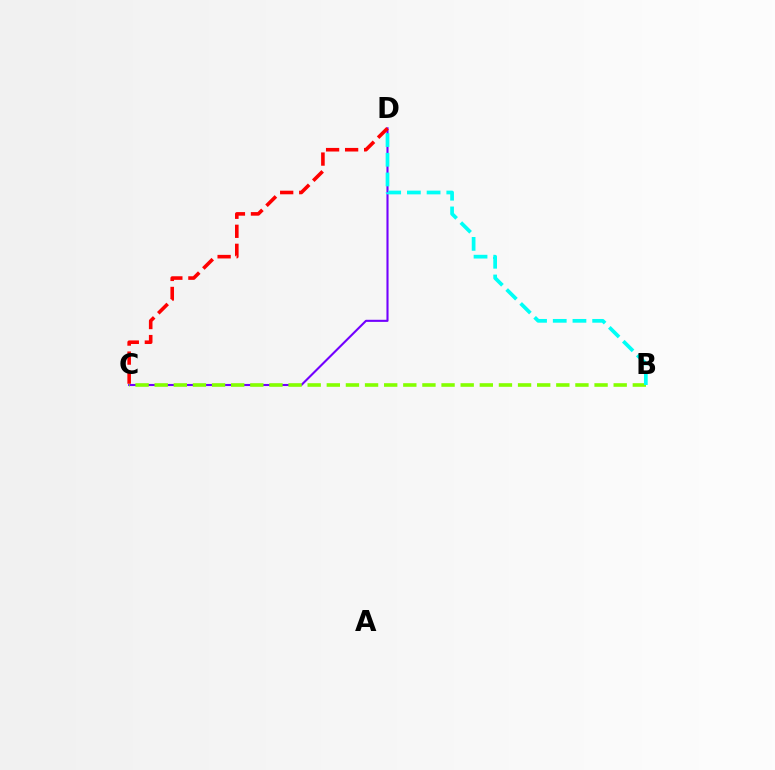{('C', 'D'): [{'color': '#7200ff', 'line_style': 'solid', 'thickness': 1.51}, {'color': '#ff0000', 'line_style': 'dashed', 'thickness': 2.58}], ('B', 'C'): [{'color': '#84ff00', 'line_style': 'dashed', 'thickness': 2.6}], ('B', 'D'): [{'color': '#00fff6', 'line_style': 'dashed', 'thickness': 2.68}]}